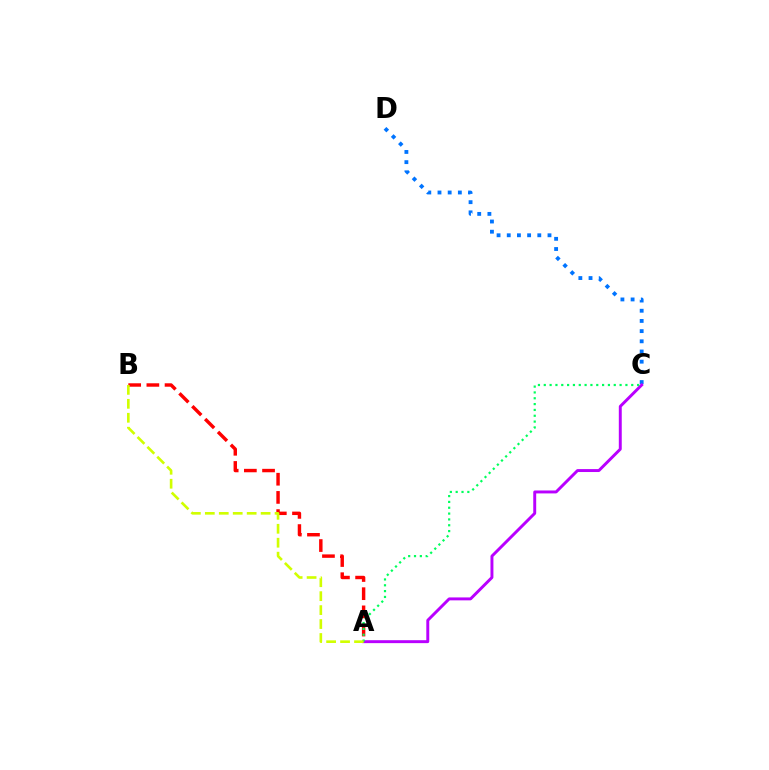{('C', 'D'): [{'color': '#0074ff', 'line_style': 'dotted', 'thickness': 2.77}], ('A', 'B'): [{'color': '#ff0000', 'line_style': 'dashed', 'thickness': 2.47}, {'color': '#d1ff00', 'line_style': 'dashed', 'thickness': 1.89}], ('A', 'C'): [{'color': '#b900ff', 'line_style': 'solid', 'thickness': 2.11}, {'color': '#00ff5c', 'line_style': 'dotted', 'thickness': 1.58}]}